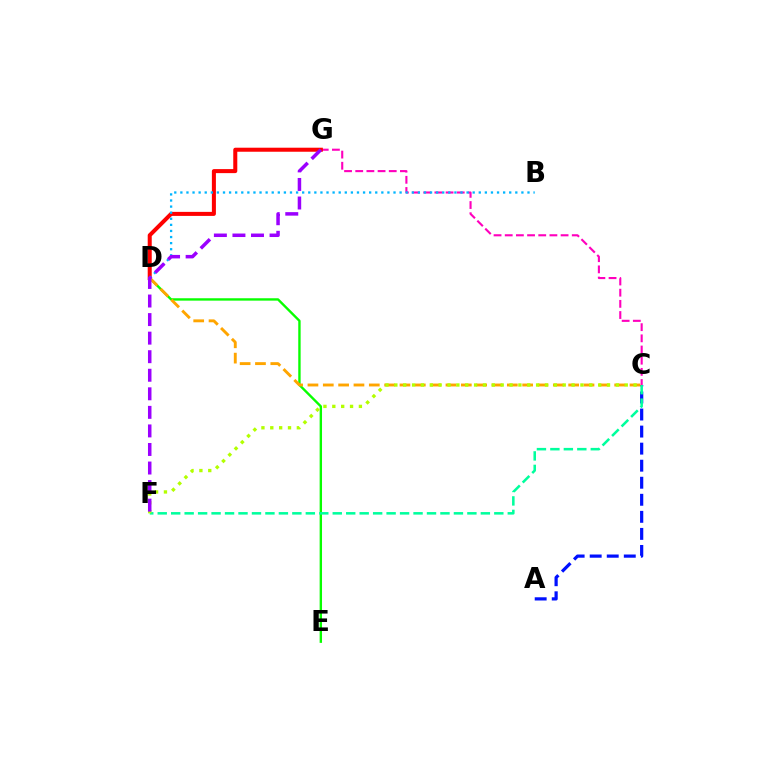{('C', 'G'): [{'color': '#ff00bd', 'line_style': 'dashed', 'thickness': 1.52}], ('A', 'C'): [{'color': '#0010ff', 'line_style': 'dashed', 'thickness': 2.32}], ('D', 'G'): [{'color': '#ff0000', 'line_style': 'solid', 'thickness': 2.9}], ('B', 'D'): [{'color': '#00b5ff', 'line_style': 'dotted', 'thickness': 1.65}], ('D', 'E'): [{'color': '#08ff00', 'line_style': 'solid', 'thickness': 1.72}], ('C', 'F'): [{'color': '#00ff9d', 'line_style': 'dashed', 'thickness': 1.83}, {'color': '#b3ff00', 'line_style': 'dotted', 'thickness': 2.41}], ('C', 'D'): [{'color': '#ffa500', 'line_style': 'dashed', 'thickness': 2.08}], ('F', 'G'): [{'color': '#9b00ff', 'line_style': 'dashed', 'thickness': 2.52}]}